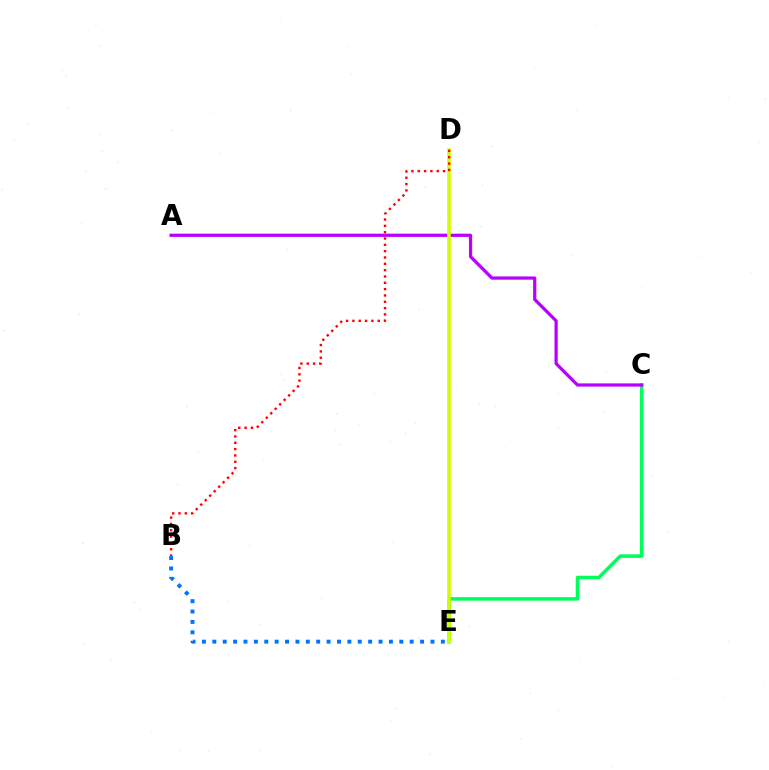{('B', 'E'): [{'color': '#0074ff', 'line_style': 'dotted', 'thickness': 2.82}], ('C', 'E'): [{'color': '#00ff5c', 'line_style': 'solid', 'thickness': 2.55}], ('A', 'C'): [{'color': '#b900ff', 'line_style': 'solid', 'thickness': 2.32}], ('D', 'E'): [{'color': '#d1ff00', 'line_style': 'solid', 'thickness': 2.57}], ('B', 'D'): [{'color': '#ff0000', 'line_style': 'dotted', 'thickness': 1.72}]}